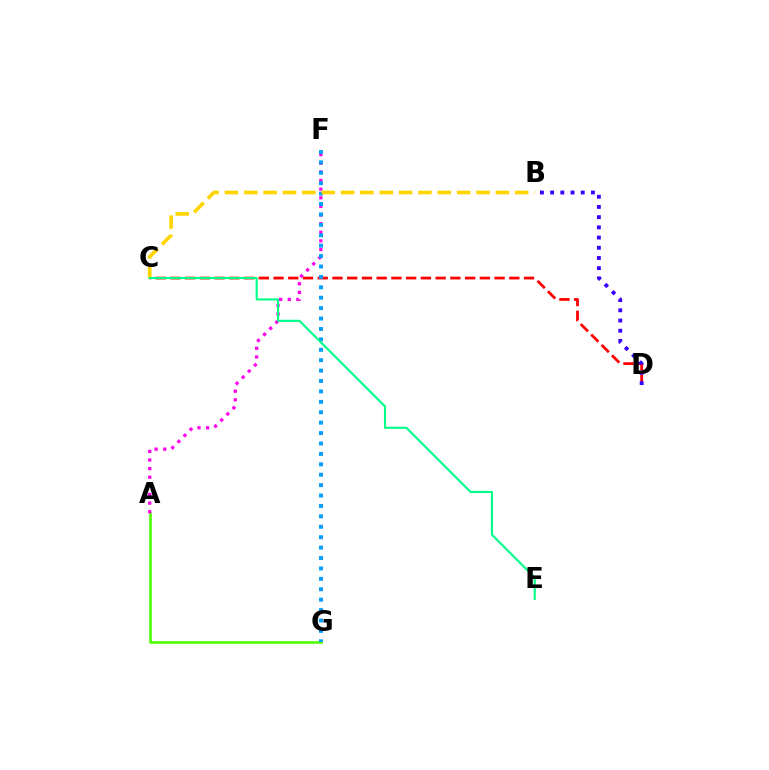{('A', 'G'): [{'color': '#4fff00', 'line_style': 'solid', 'thickness': 1.87}], ('C', 'D'): [{'color': '#ff0000', 'line_style': 'dashed', 'thickness': 2.0}], ('A', 'F'): [{'color': '#ff00ed', 'line_style': 'dotted', 'thickness': 2.34}], ('F', 'G'): [{'color': '#009eff', 'line_style': 'dotted', 'thickness': 2.83}], ('B', 'C'): [{'color': '#ffd500', 'line_style': 'dashed', 'thickness': 2.63}], ('C', 'E'): [{'color': '#00ff86', 'line_style': 'solid', 'thickness': 1.52}], ('B', 'D'): [{'color': '#3700ff', 'line_style': 'dotted', 'thickness': 2.77}]}